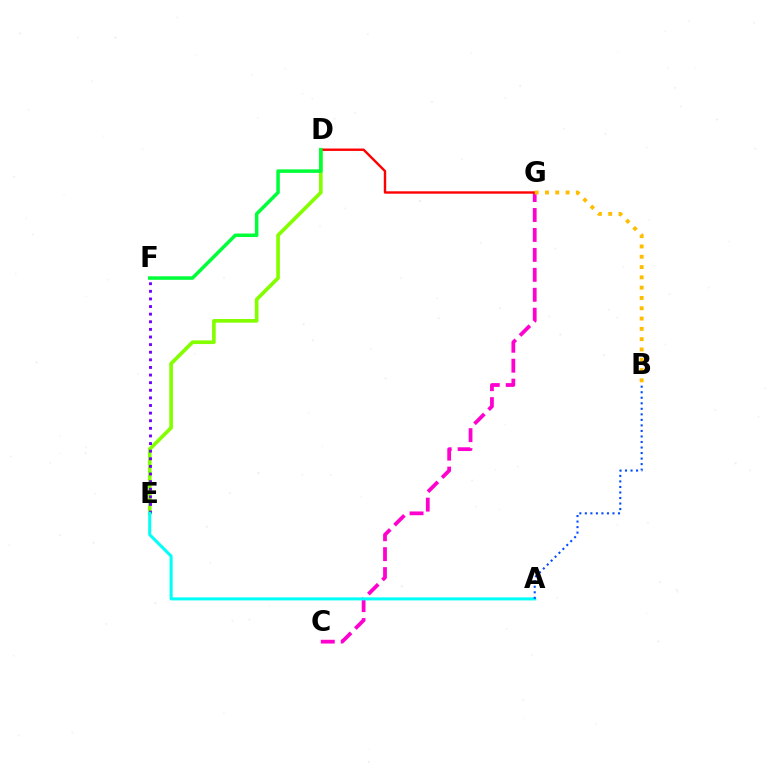{('D', 'E'): [{'color': '#84ff00', 'line_style': 'solid', 'thickness': 2.64}], ('C', 'G'): [{'color': '#ff00cf', 'line_style': 'dashed', 'thickness': 2.71}], ('D', 'G'): [{'color': '#ff0000', 'line_style': 'solid', 'thickness': 1.72}], ('E', 'F'): [{'color': '#7200ff', 'line_style': 'dotted', 'thickness': 2.07}], ('D', 'F'): [{'color': '#00ff39', 'line_style': 'solid', 'thickness': 2.53}], ('A', 'E'): [{'color': '#00fff6', 'line_style': 'solid', 'thickness': 2.17}], ('B', 'G'): [{'color': '#ffbd00', 'line_style': 'dotted', 'thickness': 2.8}], ('A', 'B'): [{'color': '#004bff', 'line_style': 'dotted', 'thickness': 1.5}]}